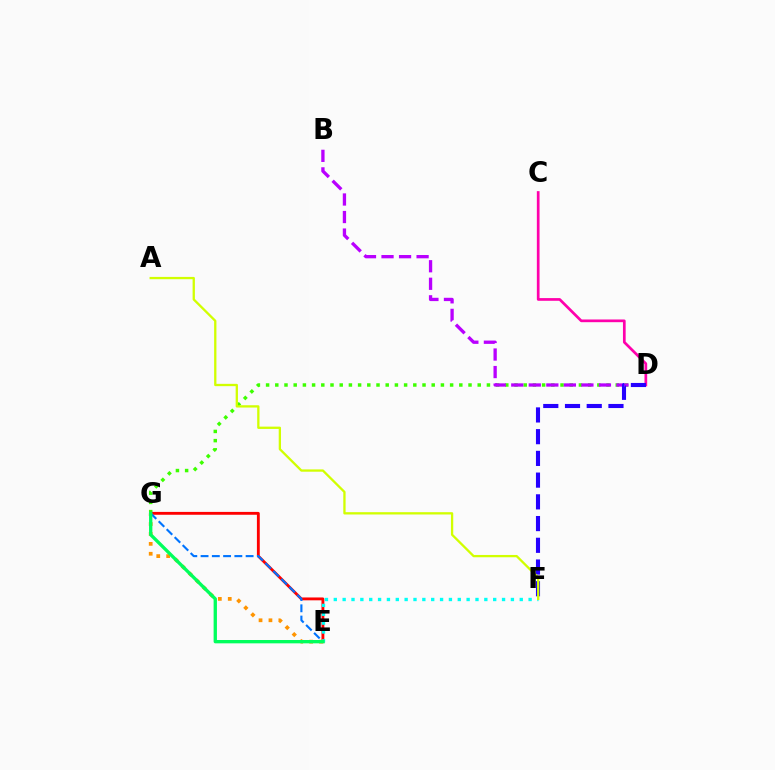{('D', 'G'): [{'color': '#3dff00', 'line_style': 'dotted', 'thickness': 2.5}], ('B', 'D'): [{'color': '#b900ff', 'line_style': 'dashed', 'thickness': 2.38}], ('E', 'G'): [{'color': '#ff0000', 'line_style': 'solid', 'thickness': 2.06}, {'color': '#ff9400', 'line_style': 'dotted', 'thickness': 2.69}, {'color': '#0074ff', 'line_style': 'dashed', 'thickness': 1.53}, {'color': '#00ff5c', 'line_style': 'solid', 'thickness': 2.4}], ('E', 'F'): [{'color': '#00fff6', 'line_style': 'dotted', 'thickness': 2.41}], ('C', 'D'): [{'color': '#ff00ac', 'line_style': 'solid', 'thickness': 1.95}], ('D', 'F'): [{'color': '#2500ff', 'line_style': 'dashed', 'thickness': 2.95}], ('A', 'F'): [{'color': '#d1ff00', 'line_style': 'solid', 'thickness': 1.66}]}